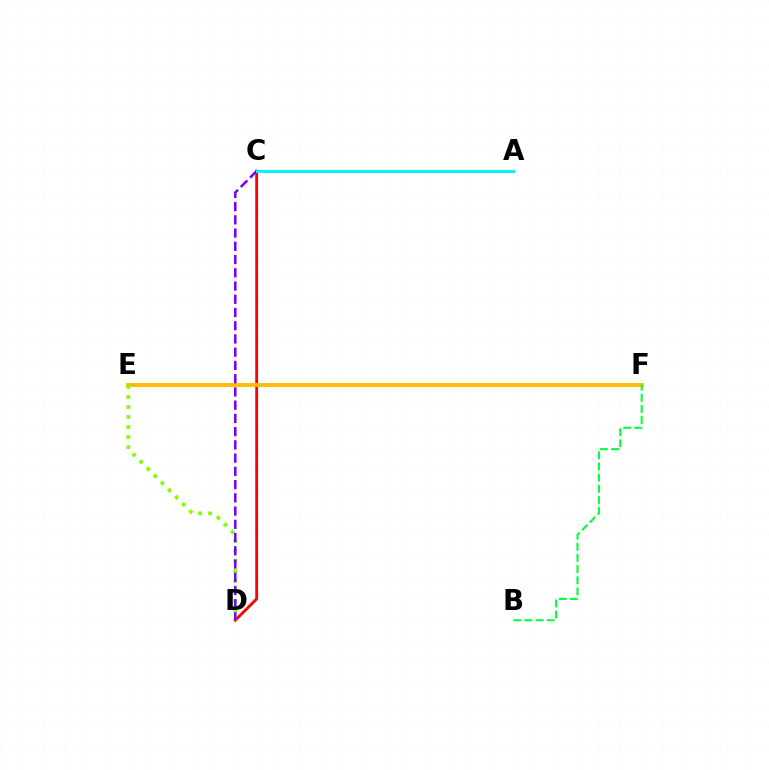{('C', 'D'): [{'color': '#ff0000', 'line_style': 'solid', 'thickness': 2.06}, {'color': '#7200ff', 'line_style': 'dashed', 'thickness': 1.8}], ('E', 'F'): [{'color': '#ff00cf', 'line_style': 'dotted', 'thickness': 1.76}, {'color': '#ffbd00', 'line_style': 'solid', 'thickness': 2.82}], ('A', 'C'): [{'color': '#004bff', 'line_style': 'solid', 'thickness': 1.97}, {'color': '#00fff6', 'line_style': 'solid', 'thickness': 2.03}], ('B', 'F'): [{'color': '#00ff39', 'line_style': 'dashed', 'thickness': 1.51}], ('D', 'E'): [{'color': '#84ff00', 'line_style': 'dotted', 'thickness': 2.73}]}